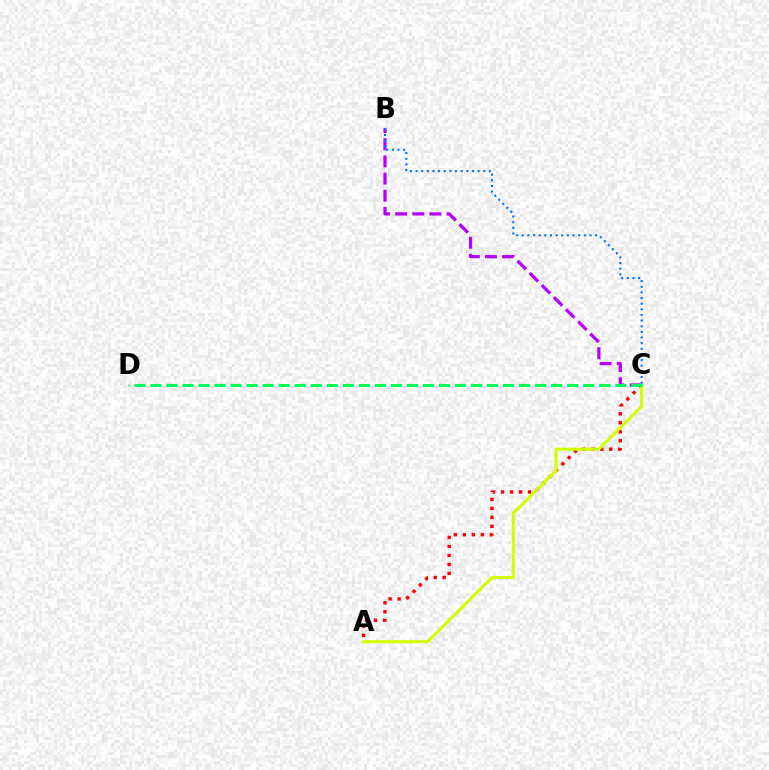{('A', 'C'): [{'color': '#ff0000', 'line_style': 'dotted', 'thickness': 2.44}, {'color': '#d1ff00', 'line_style': 'solid', 'thickness': 2.22}], ('B', 'C'): [{'color': '#b900ff', 'line_style': 'dashed', 'thickness': 2.33}, {'color': '#0074ff', 'line_style': 'dotted', 'thickness': 1.53}], ('C', 'D'): [{'color': '#00ff5c', 'line_style': 'dashed', 'thickness': 2.18}]}